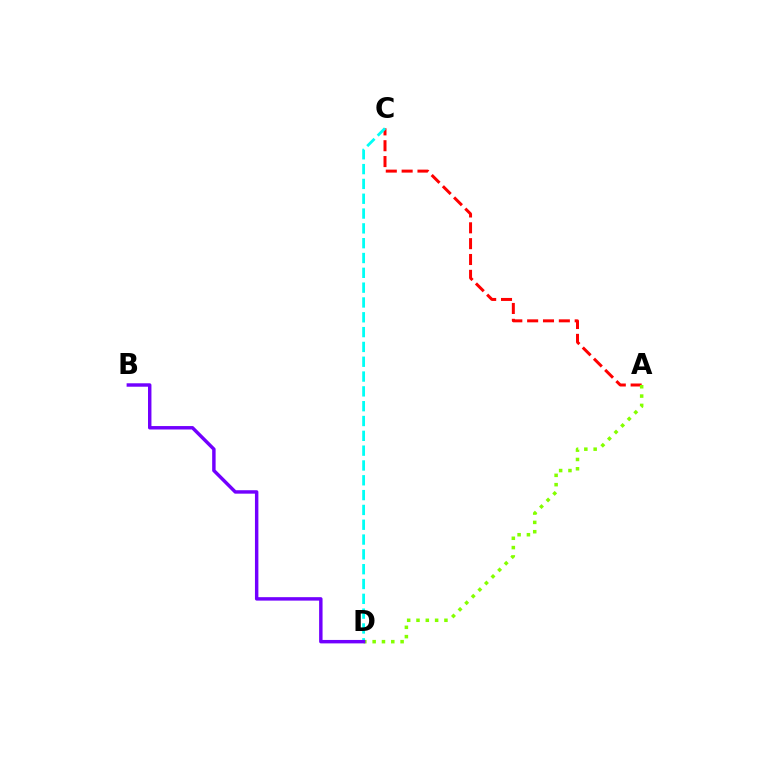{('A', 'C'): [{'color': '#ff0000', 'line_style': 'dashed', 'thickness': 2.15}], ('C', 'D'): [{'color': '#00fff6', 'line_style': 'dashed', 'thickness': 2.01}], ('A', 'D'): [{'color': '#84ff00', 'line_style': 'dotted', 'thickness': 2.53}], ('B', 'D'): [{'color': '#7200ff', 'line_style': 'solid', 'thickness': 2.48}]}